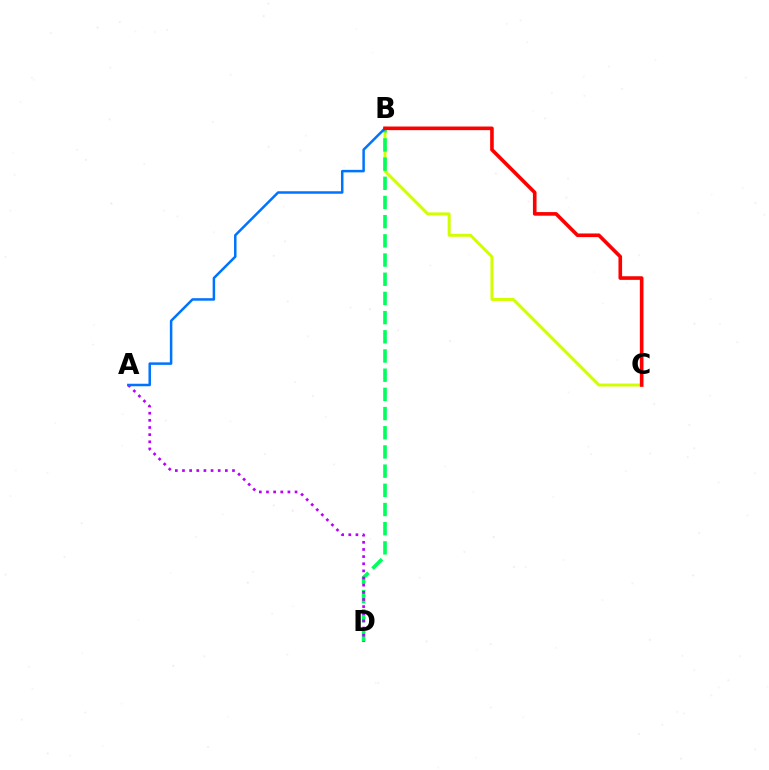{('B', 'C'): [{'color': '#d1ff00', 'line_style': 'solid', 'thickness': 2.15}, {'color': '#ff0000', 'line_style': 'solid', 'thickness': 2.61}], ('B', 'D'): [{'color': '#00ff5c', 'line_style': 'dashed', 'thickness': 2.61}], ('A', 'D'): [{'color': '#b900ff', 'line_style': 'dotted', 'thickness': 1.94}], ('A', 'B'): [{'color': '#0074ff', 'line_style': 'solid', 'thickness': 1.8}]}